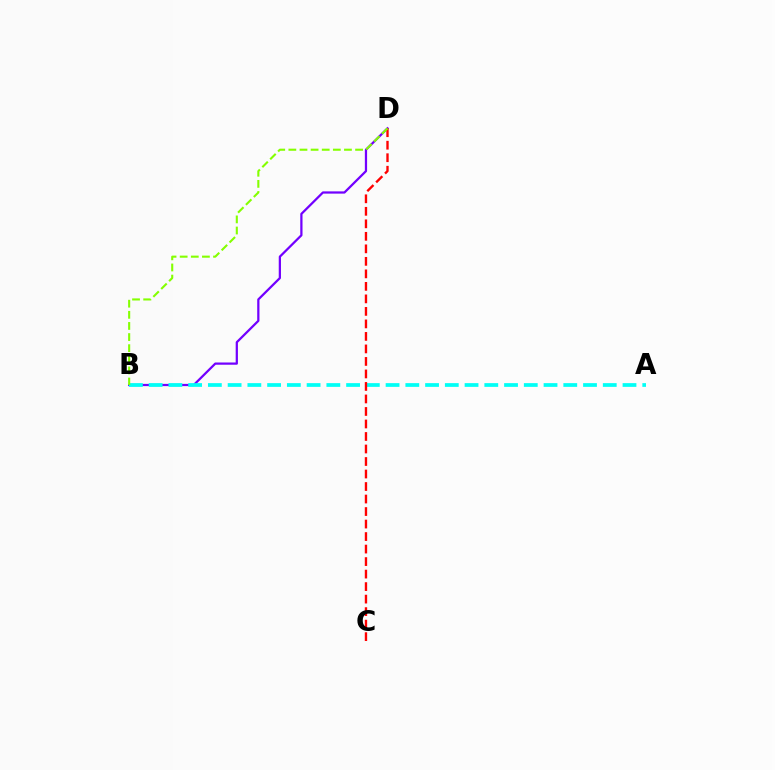{('B', 'D'): [{'color': '#7200ff', 'line_style': 'solid', 'thickness': 1.61}, {'color': '#84ff00', 'line_style': 'dashed', 'thickness': 1.51}], ('A', 'B'): [{'color': '#00fff6', 'line_style': 'dashed', 'thickness': 2.68}], ('C', 'D'): [{'color': '#ff0000', 'line_style': 'dashed', 'thickness': 1.7}]}